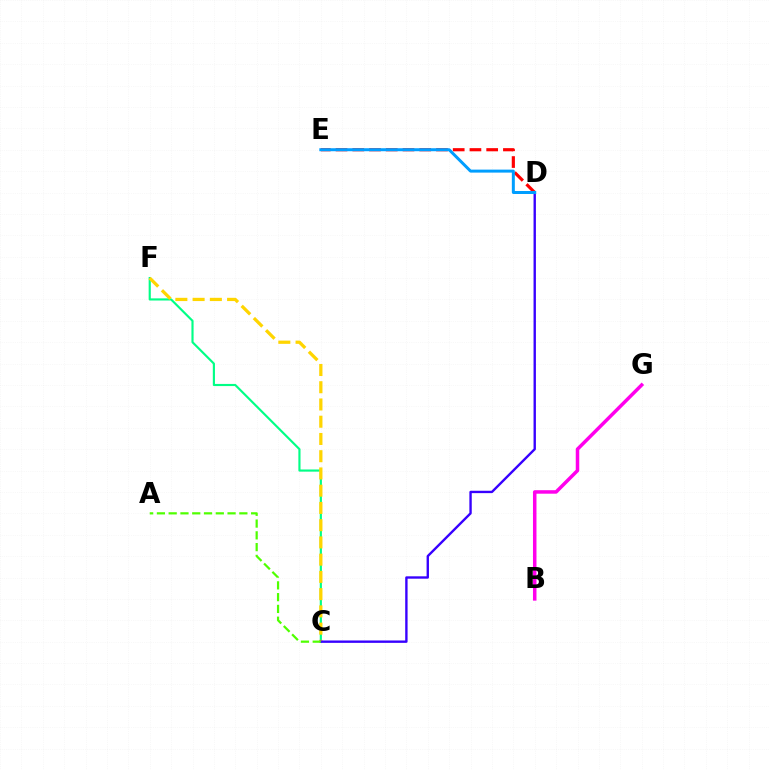{('D', 'E'): [{'color': '#ff0000', 'line_style': 'dashed', 'thickness': 2.27}, {'color': '#009eff', 'line_style': 'solid', 'thickness': 2.15}], ('C', 'F'): [{'color': '#00ff86', 'line_style': 'solid', 'thickness': 1.55}, {'color': '#ffd500', 'line_style': 'dashed', 'thickness': 2.34}], ('B', 'G'): [{'color': '#ff00ed', 'line_style': 'solid', 'thickness': 2.52}], ('C', 'D'): [{'color': '#3700ff', 'line_style': 'solid', 'thickness': 1.71}], ('A', 'C'): [{'color': '#4fff00', 'line_style': 'dashed', 'thickness': 1.6}]}